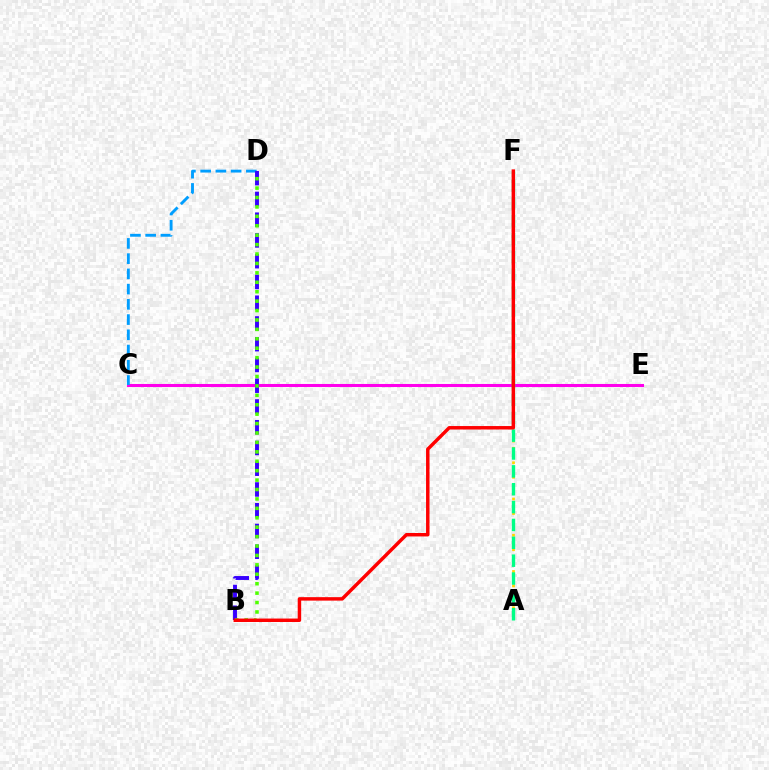{('A', 'F'): [{'color': '#ffd500', 'line_style': 'dotted', 'thickness': 1.97}, {'color': '#00ff86', 'line_style': 'dashed', 'thickness': 2.43}], ('C', 'E'): [{'color': '#ff00ed', 'line_style': 'solid', 'thickness': 2.2}], ('C', 'D'): [{'color': '#009eff', 'line_style': 'dashed', 'thickness': 2.07}], ('B', 'D'): [{'color': '#3700ff', 'line_style': 'dashed', 'thickness': 2.82}, {'color': '#4fff00', 'line_style': 'dotted', 'thickness': 2.56}], ('B', 'F'): [{'color': '#ff0000', 'line_style': 'solid', 'thickness': 2.49}]}